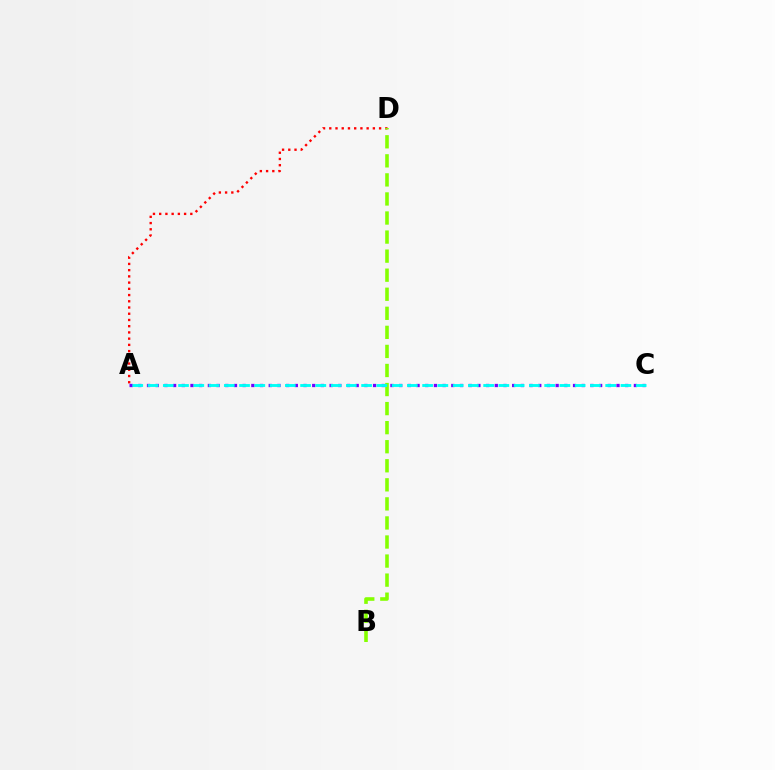{('A', 'D'): [{'color': '#ff0000', 'line_style': 'dotted', 'thickness': 1.69}], ('A', 'C'): [{'color': '#7200ff', 'line_style': 'dotted', 'thickness': 2.36}, {'color': '#00fff6', 'line_style': 'dashed', 'thickness': 2.07}], ('B', 'D'): [{'color': '#84ff00', 'line_style': 'dashed', 'thickness': 2.59}]}